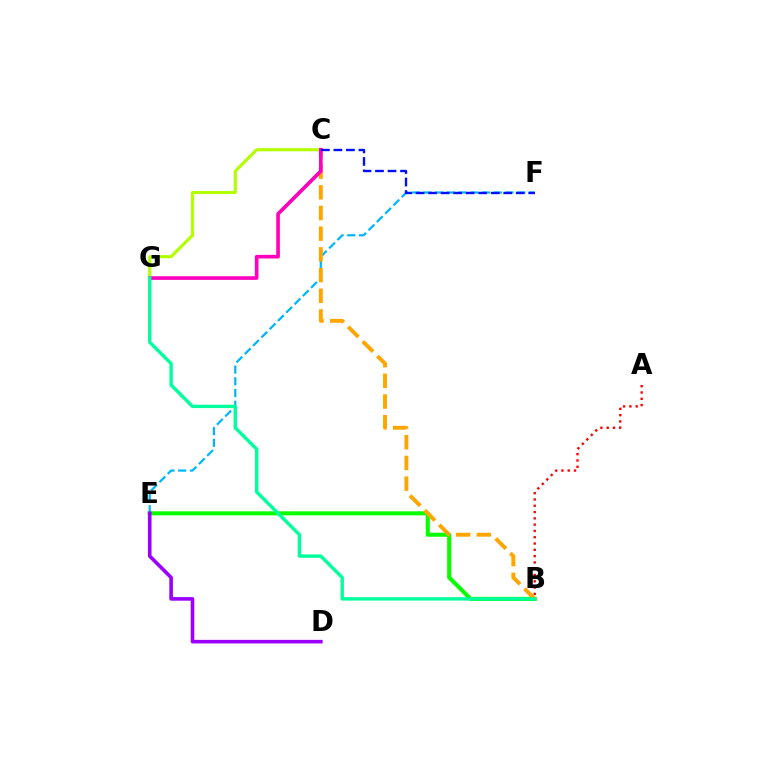{('A', 'B'): [{'color': '#ff0000', 'line_style': 'dotted', 'thickness': 1.71}], ('B', 'E'): [{'color': '#08ff00', 'line_style': 'solid', 'thickness': 2.92}], ('C', 'G'): [{'color': '#b3ff00', 'line_style': 'solid', 'thickness': 2.24}, {'color': '#ff00bd', 'line_style': 'solid', 'thickness': 2.61}], ('E', 'F'): [{'color': '#00b5ff', 'line_style': 'dashed', 'thickness': 1.59}], ('B', 'C'): [{'color': '#ffa500', 'line_style': 'dashed', 'thickness': 2.81}], ('C', 'F'): [{'color': '#0010ff', 'line_style': 'dashed', 'thickness': 1.7}], ('B', 'G'): [{'color': '#00ff9d', 'line_style': 'solid', 'thickness': 2.45}], ('D', 'E'): [{'color': '#9b00ff', 'line_style': 'solid', 'thickness': 2.6}]}